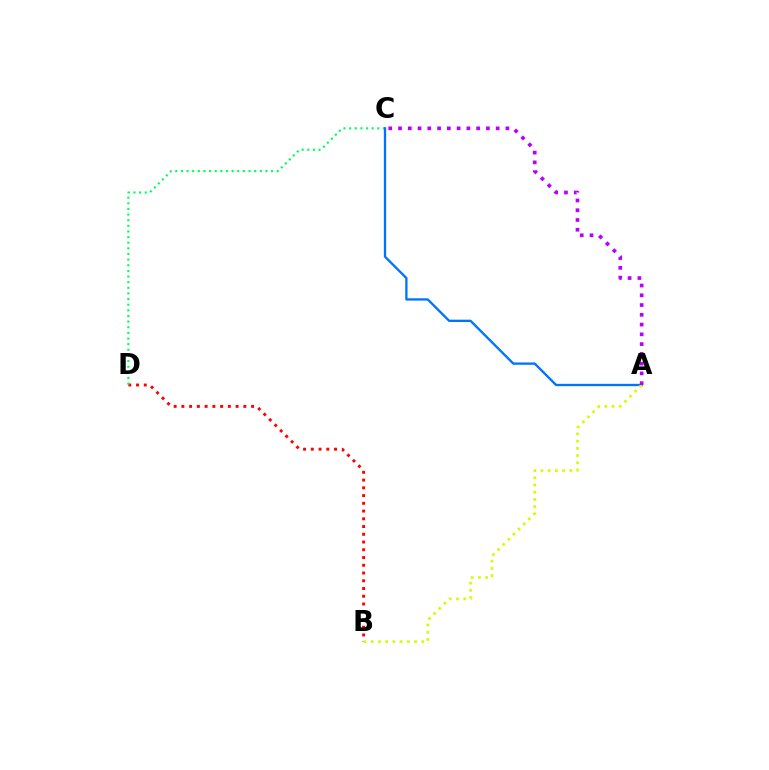{('B', 'D'): [{'color': '#ff0000', 'line_style': 'dotted', 'thickness': 2.1}], ('C', 'D'): [{'color': '#00ff5c', 'line_style': 'dotted', 'thickness': 1.53}], ('A', 'C'): [{'color': '#0074ff', 'line_style': 'solid', 'thickness': 1.68}, {'color': '#b900ff', 'line_style': 'dotted', 'thickness': 2.65}], ('A', 'B'): [{'color': '#d1ff00', 'line_style': 'dotted', 'thickness': 1.96}]}